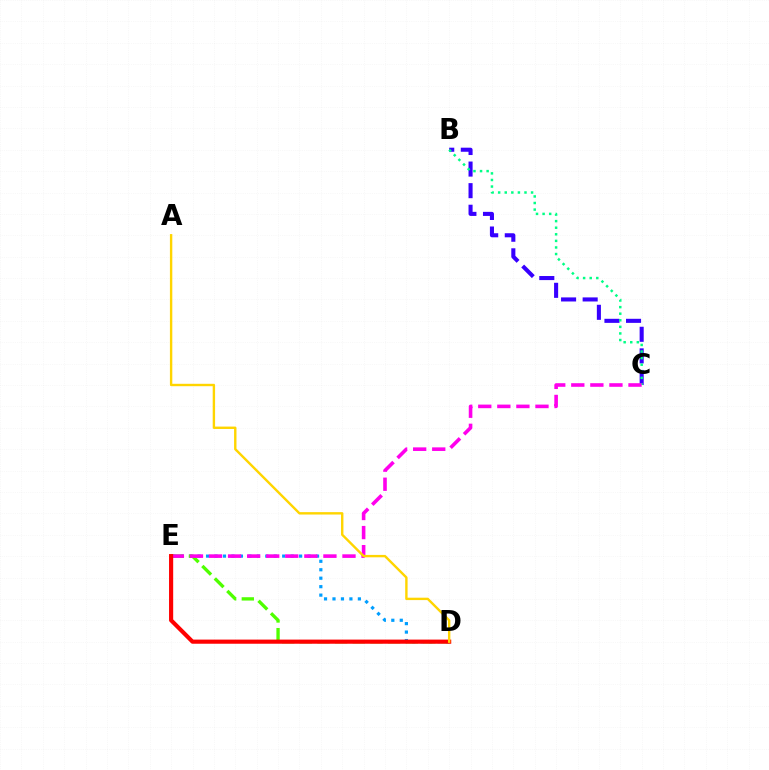{('D', 'E'): [{'color': '#009eff', 'line_style': 'dotted', 'thickness': 2.3}, {'color': '#4fff00', 'line_style': 'dashed', 'thickness': 2.4}, {'color': '#ff0000', 'line_style': 'solid', 'thickness': 2.98}], ('B', 'C'): [{'color': '#3700ff', 'line_style': 'dashed', 'thickness': 2.93}, {'color': '#00ff86', 'line_style': 'dotted', 'thickness': 1.79}], ('C', 'E'): [{'color': '#ff00ed', 'line_style': 'dashed', 'thickness': 2.59}], ('A', 'D'): [{'color': '#ffd500', 'line_style': 'solid', 'thickness': 1.73}]}